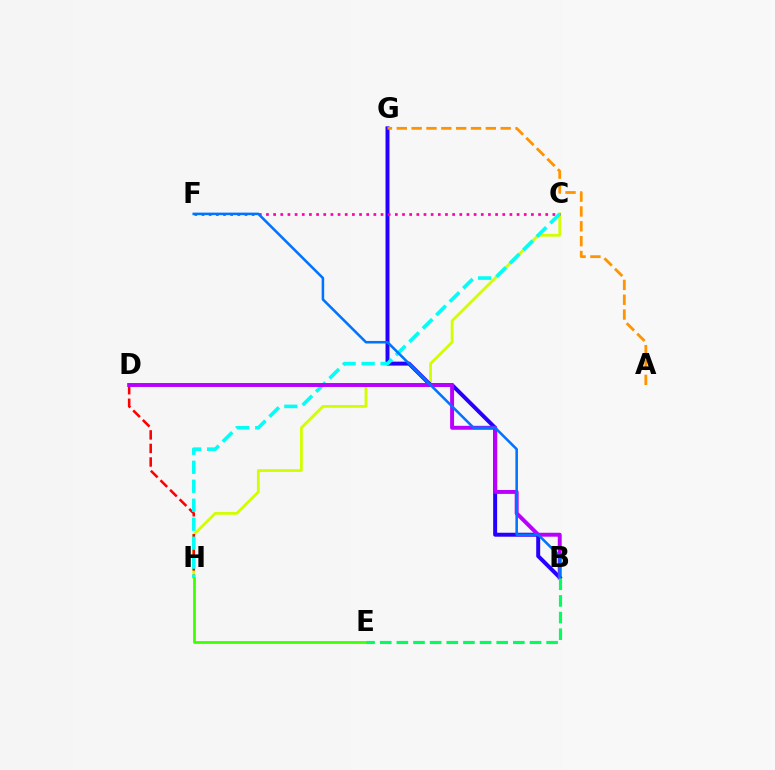{('C', 'H'): [{'color': '#d1ff00', 'line_style': 'solid', 'thickness': 2.0}, {'color': '#00fff6', 'line_style': 'dashed', 'thickness': 2.58}], ('D', 'H'): [{'color': '#ff0000', 'line_style': 'dashed', 'thickness': 1.84}], ('B', 'G'): [{'color': '#2500ff', 'line_style': 'solid', 'thickness': 2.85}], ('C', 'F'): [{'color': '#ff00ac', 'line_style': 'dotted', 'thickness': 1.95}], ('E', 'H'): [{'color': '#3dff00', 'line_style': 'solid', 'thickness': 1.96}], ('B', 'D'): [{'color': '#b900ff', 'line_style': 'solid', 'thickness': 2.83}], ('B', 'F'): [{'color': '#0074ff', 'line_style': 'solid', 'thickness': 1.83}], ('A', 'G'): [{'color': '#ff9400', 'line_style': 'dashed', 'thickness': 2.02}], ('B', 'E'): [{'color': '#00ff5c', 'line_style': 'dashed', 'thickness': 2.26}]}